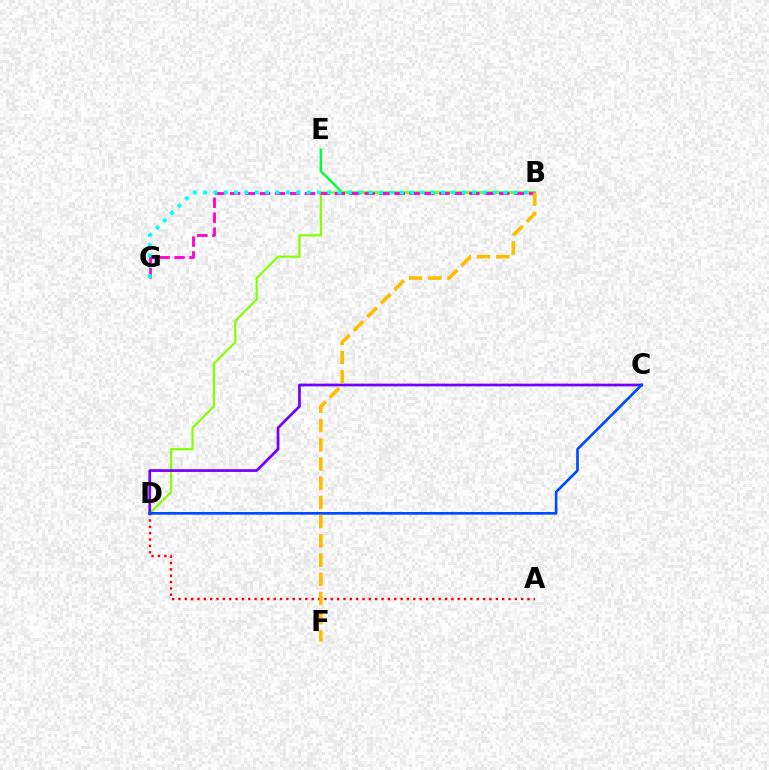{('A', 'D'): [{'color': '#ff0000', 'line_style': 'dotted', 'thickness': 1.72}], ('B', 'E'): [{'color': '#00ff39', 'line_style': 'solid', 'thickness': 1.75}], ('B', 'D'): [{'color': '#84ff00', 'line_style': 'solid', 'thickness': 1.57}], ('B', 'G'): [{'color': '#ff00cf', 'line_style': 'dashed', 'thickness': 2.03}, {'color': '#00fff6', 'line_style': 'dotted', 'thickness': 2.81}], ('C', 'D'): [{'color': '#7200ff', 'line_style': 'solid', 'thickness': 1.96}, {'color': '#004bff', 'line_style': 'solid', 'thickness': 1.93}], ('B', 'F'): [{'color': '#ffbd00', 'line_style': 'dashed', 'thickness': 2.61}]}